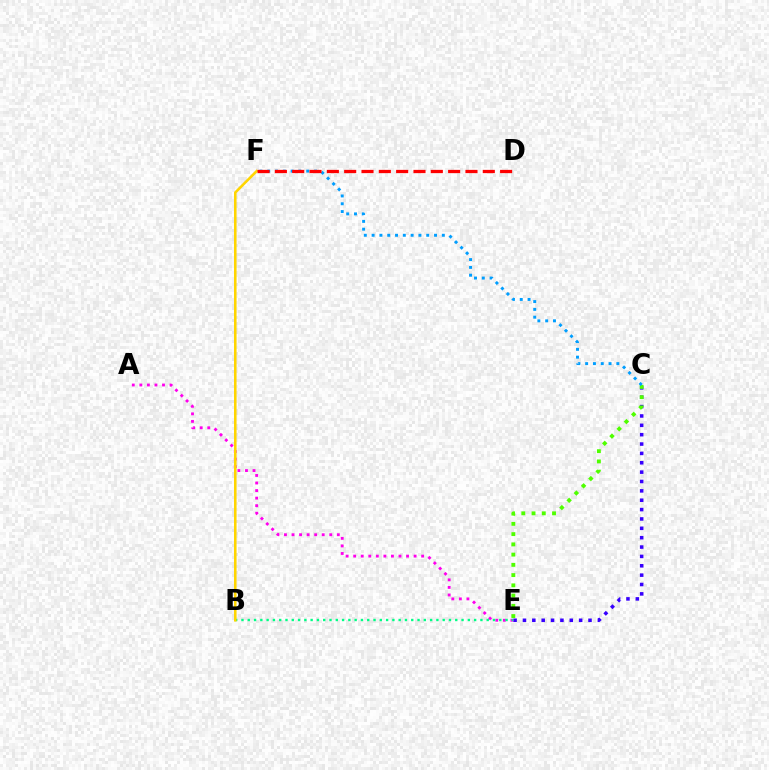{('A', 'E'): [{'color': '#ff00ed', 'line_style': 'dotted', 'thickness': 2.05}], ('C', 'E'): [{'color': '#3700ff', 'line_style': 'dotted', 'thickness': 2.54}, {'color': '#4fff00', 'line_style': 'dotted', 'thickness': 2.78}], ('B', 'E'): [{'color': '#00ff86', 'line_style': 'dotted', 'thickness': 1.71}], ('B', 'F'): [{'color': '#ffd500', 'line_style': 'solid', 'thickness': 1.85}], ('C', 'F'): [{'color': '#009eff', 'line_style': 'dotted', 'thickness': 2.12}], ('D', 'F'): [{'color': '#ff0000', 'line_style': 'dashed', 'thickness': 2.35}]}